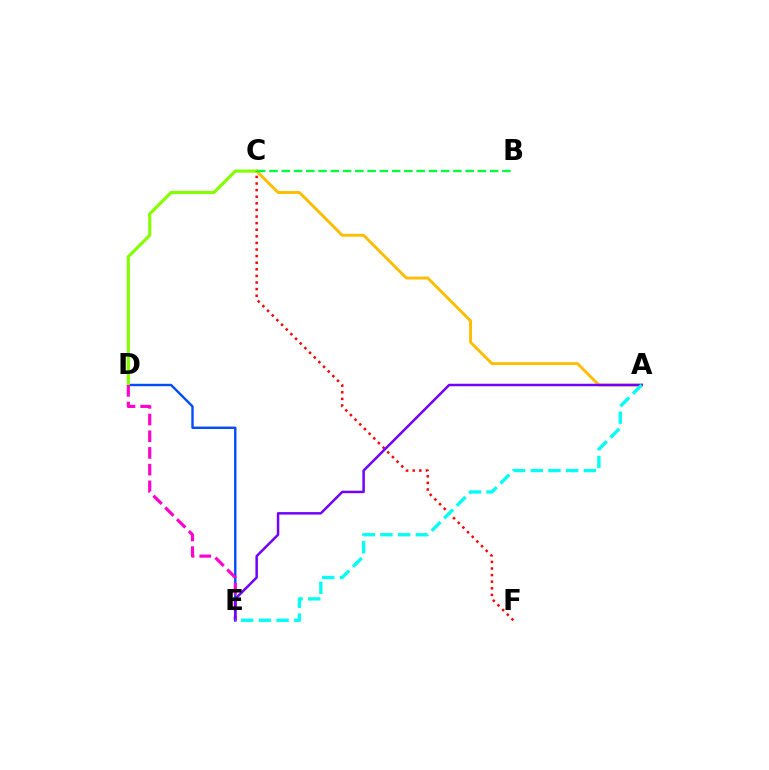{('D', 'E'): [{'color': '#004bff', 'line_style': 'solid', 'thickness': 1.72}, {'color': '#ff00cf', 'line_style': 'dashed', 'thickness': 2.27}], ('A', 'C'): [{'color': '#ffbd00', 'line_style': 'solid', 'thickness': 2.1}], ('C', 'D'): [{'color': '#84ff00', 'line_style': 'solid', 'thickness': 2.26}], ('C', 'F'): [{'color': '#ff0000', 'line_style': 'dotted', 'thickness': 1.79}], ('A', 'E'): [{'color': '#7200ff', 'line_style': 'solid', 'thickness': 1.79}, {'color': '#00fff6', 'line_style': 'dashed', 'thickness': 2.4}], ('B', 'C'): [{'color': '#00ff39', 'line_style': 'dashed', 'thickness': 1.67}]}